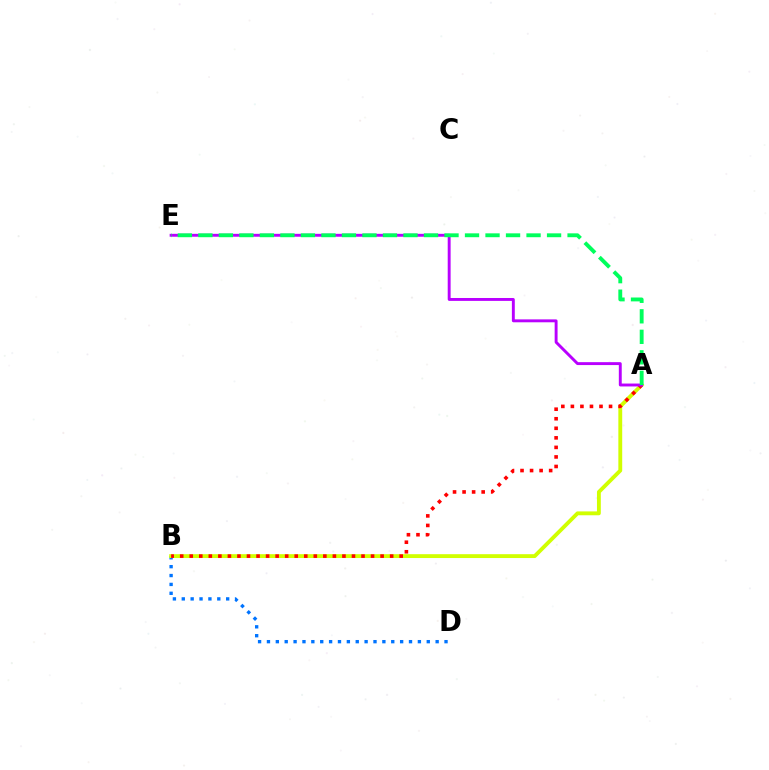{('B', 'D'): [{'color': '#0074ff', 'line_style': 'dotted', 'thickness': 2.41}], ('A', 'B'): [{'color': '#d1ff00', 'line_style': 'solid', 'thickness': 2.78}, {'color': '#ff0000', 'line_style': 'dotted', 'thickness': 2.59}], ('A', 'E'): [{'color': '#b900ff', 'line_style': 'solid', 'thickness': 2.09}, {'color': '#00ff5c', 'line_style': 'dashed', 'thickness': 2.79}]}